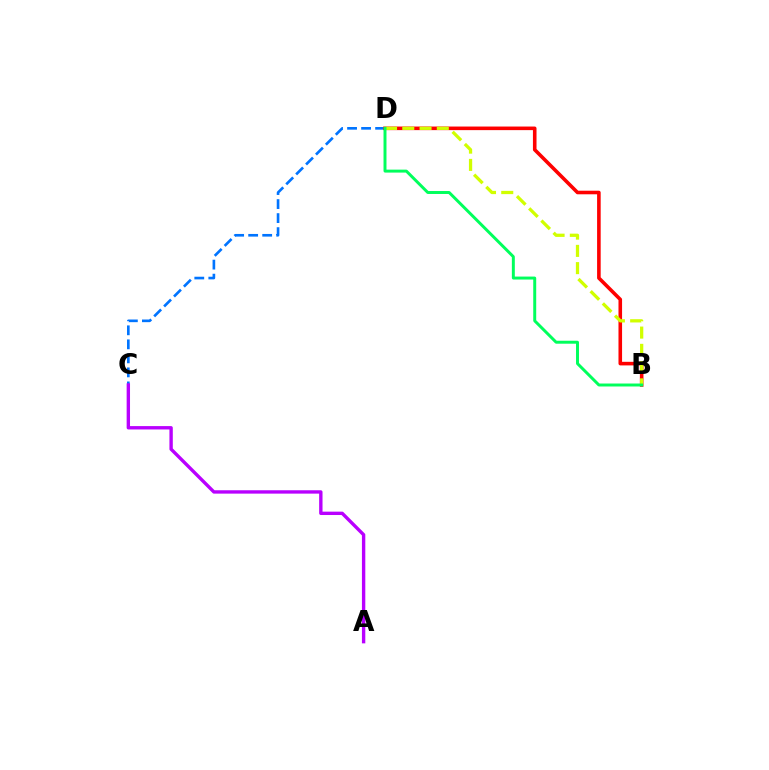{('C', 'D'): [{'color': '#0074ff', 'line_style': 'dashed', 'thickness': 1.9}], ('A', 'C'): [{'color': '#b900ff', 'line_style': 'solid', 'thickness': 2.43}], ('B', 'D'): [{'color': '#ff0000', 'line_style': 'solid', 'thickness': 2.58}, {'color': '#d1ff00', 'line_style': 'dashed', 'thickness': 2.34}, {'color': '#00ff5c', 'line_style': 'solid', 'thickness': 2.13}]}